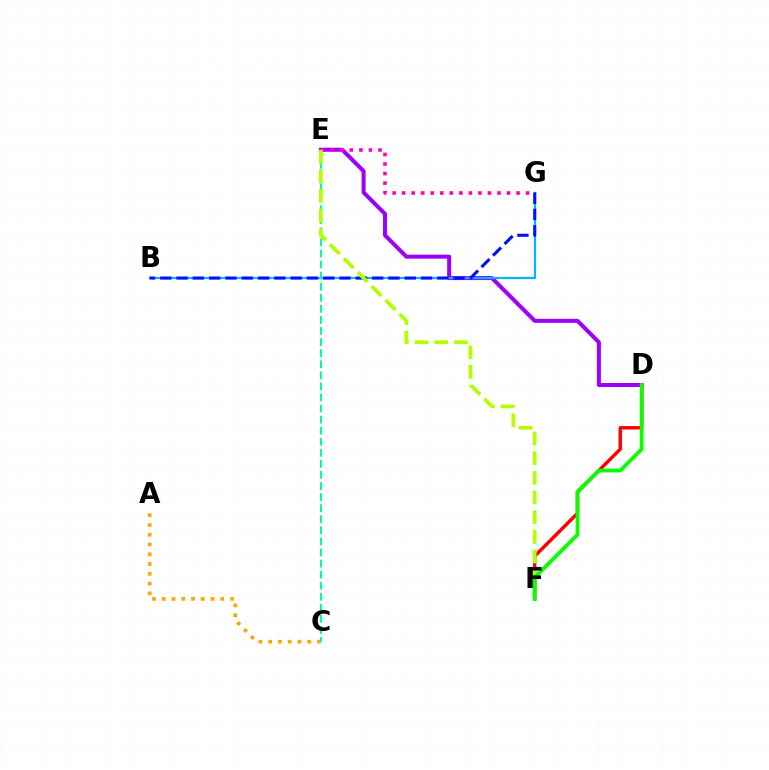{('D', 'E'): [{'color': '#9b00ff', 'line_style': 'solid', 'thickness': 2.9}], ('E', 'G'): [{'color': '#ff00bd', 'line_style': 'dotted', 'thickness': 2.59}], ('A', 'C'): [{'color': '#ffa500', 'line_style': 'dotted', 'thickness': 2.65}], ('B', 'G'): [{'color': '#00b5ff', 'line_style': 'solid', 'thickness': 1.61}, {'color': '#0010ff', 'line_style': 'dashed', 'thickness': 2.21}], ('D', 'F'): [{'color': '#ff0000', 'line_style': 'solid', 'thickness': 2.46}, {'color': '#08ff00', 'line_style': 'solid', 'thickness': 2.72}], ('C', 'E'): [{'color': '#00ff9d', 'line_style': 'dashed', 'thickness': 1.5}], ('E', 'F'): [{'color': '#b3ff00', 'line_style': 'dashed', 'thickness': 2.67}]}